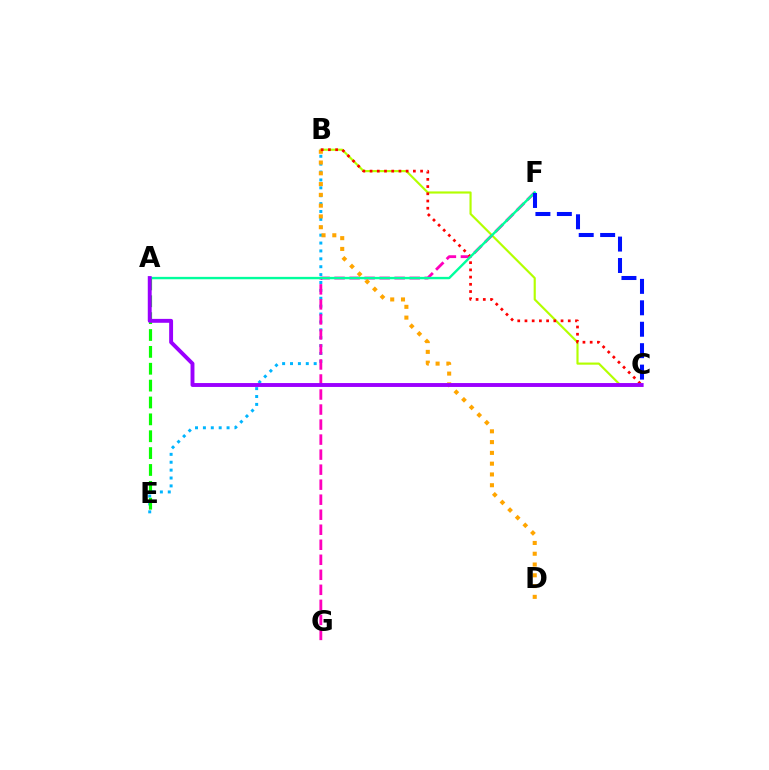{('B', 'E'): [{'color': '#00b5ff', 'line_style': 'dotted', 'thickness': 2.14}], ('A', 'E'): [{'color': '#08ff00', 'line_style': 'dashed', 'thickness': 2.29}], ('B', 'C'): [{'color': '#b3ff00', 'line_style': 'solid', 'thickness': 1.55}, {'color': '#ff0000', 'line_style': 'dotted', 'thickness': 1.96}], ('F', 'G'): [{'color': '#ff00bd', 'line_style': 'dashed', 'thickness': 2.04}], ('B', 'D'): [{'color': '#ffa500', 'line_style': 'dotted', 'thickness': 2.93}], ('A', 'F'): [{'color': '#00ff9d', 'line_style': 'solid', 'thickness': 1.72}], ('A', 'C'): [{'color': '#9b00ff', 'line_style': 'solid', 'thickness': 2.81}], ('C', 'F'): [{'color': '#0010ff', 'line_style': 'dashed', 'thickness': 2.91}]}